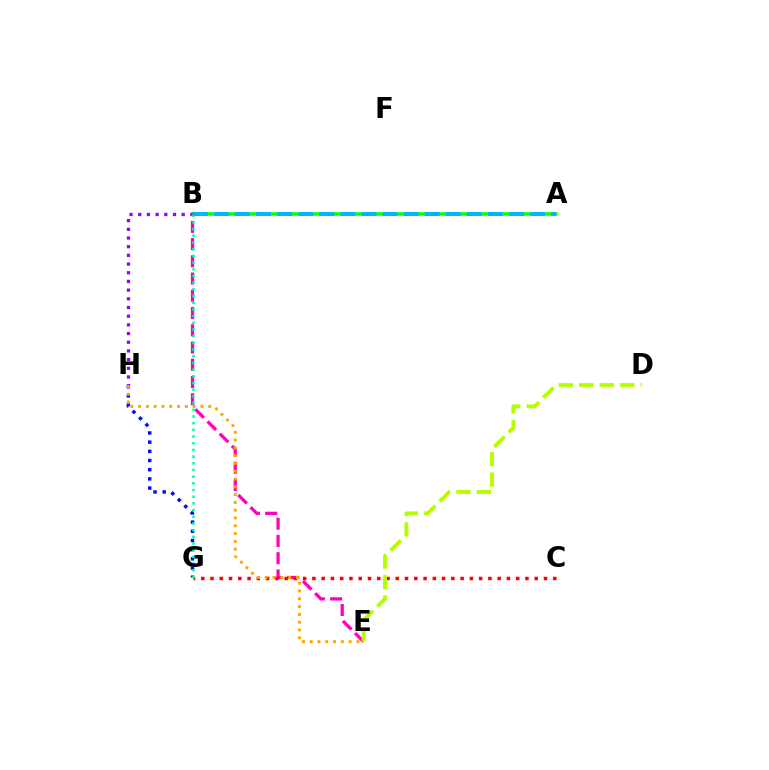{('A', 'B'): [{'color': '#08ff00', 'line_style': 'solid', 'thickness': 2.52}, {'color': '#00b5ff', 'line_style': 'dashed', 'thickness': 2.86}], ('B', 'H'): [{'color': '#9b00ff', 'line_style': 'dotted', 'thickness': 2.36}], ('B', 'E'): [{'color': '#ff00bd', 'line_style': 'dashed', 'thickness': 2.34}], ('C', 'G'): [{'color': '#ff0000', 'line_style': 'dotted', 'thickness': 2.52}], ('G', 'H'): [{'color': '#0010ff', 'line_style': 'dotted', 'thickness': 2.5}], ('B', 'G'): [{'color': '#00ff9d', 'line_style': 'dotted', 'thickness': 1.82}], ('D', 'E'): [{'color': '#b3ff00', 'line_style': 'dashed', 'thickness': 2.78}], ('E', 'H'): [{'color': '#ffa500', 'line_style': 'dotted', 'thickness': 2.12}]}